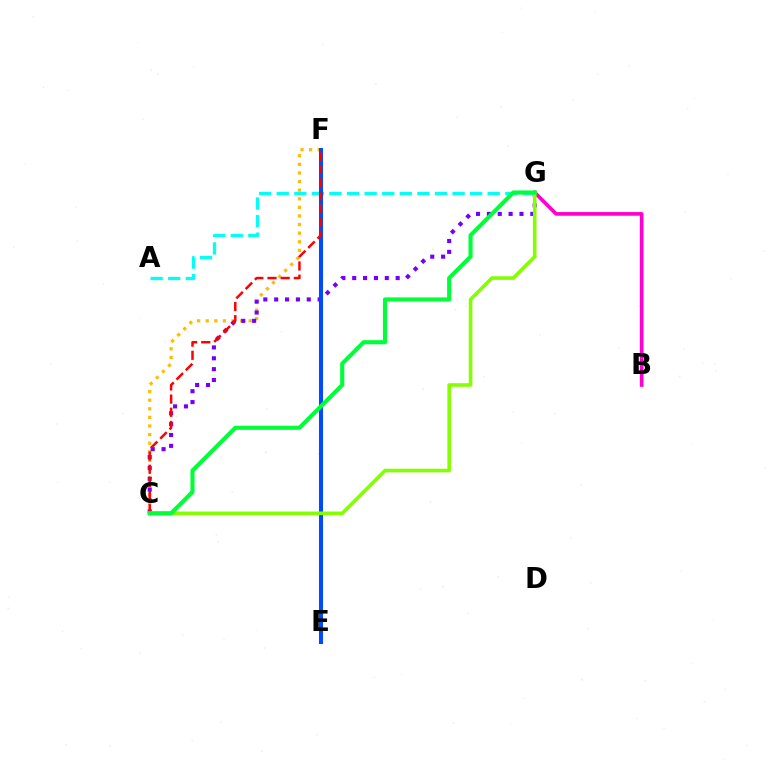{('C', 'F'): [{'color': '#ffbd00', 'line_style': 'dotted', 'thickness': 2.34}, {'color': '#ff0000', 'line_style': 'dashed', 'thickness': 1.79}], ('C', 'G'): [{'color': '#7200ff', 'line_style': 'dotted', 'thickness': 2.95}, {'color': '#84ff00', 'line_style': 'solid', 'thickness': 2.6}, {'color': '#00ff39', 'line_style': 'solid', 'thickness': 2.97}], ('B', 'G'): [{'color': '#ff00cf', 'line_style': 'solid', 'thickness': 2.65}], ('A', 'G'): [{'color': '#00fff6', 'line_style': 'dashed', 'thickness': 2.39}], ('E', 'F'): [{'color': '#004bff', 'line_style': 'solid', 'thickness': 2.92}]}